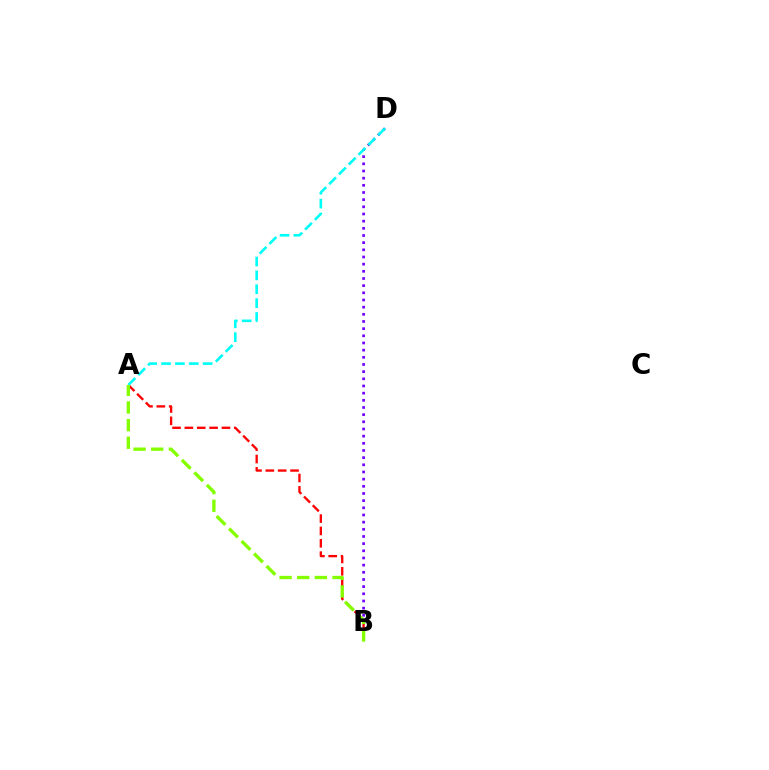{('B', 'D'): [{'color': '#7200ff', 'line_style': 'dotted', 'thickness': 1.95}], ('A', 'B'): [{'color': '#ff0000', 'line_style': 'dashed', 'thickness': 1.68}, {'color': '#84ff00', 'line_style': 'dashed', 'thickness': 2.4}], ('A', 'D'): [{'color': '#00fff6', 'line_style': 'dashed', 'thickness': 1.88}]}